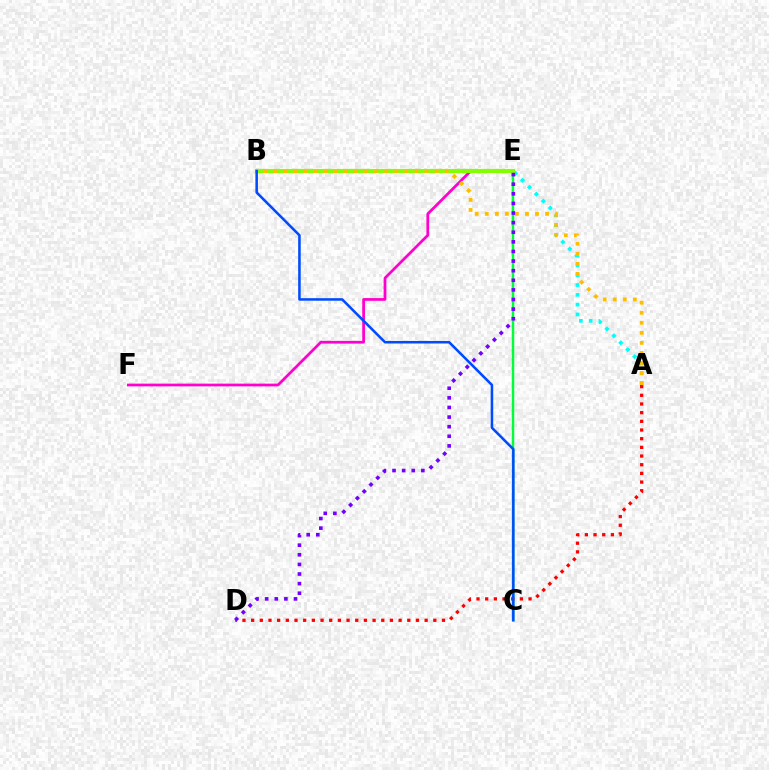{('C', 'E'): [{'color': '#00ff39', 'line_style': 'solid', 'thickness': 1.78}], ('A', 'E'): [{'color': '#00fff6', 'line_style': 'dotted', 'thickness': 2.66}], ('A', 'D'): [{'color': '#ff0000', 'line_style': 'dotted', 'thickness': 2.36}], ('E', 'F'): [{'color': '#ff00cf', 'line_style': 'solid', 'thickness': 1.98}], ('B', 'E'): [{'color': '#84ff00', 'line_style': 'solid', 'thickness': 2.99}], ('A', 'B'): [{'color': '#ffbd00', 'line_style': 'dotted', 'thickness': 2.73}], ('D', 'E'): [{'color': '#7200ff', 'line_style': 'dotted', 'thickness': 2.61}], ('B', 'C'): [{'color': '#004bff', 'line_style': 'solid', 'thickness': 1.84}]}